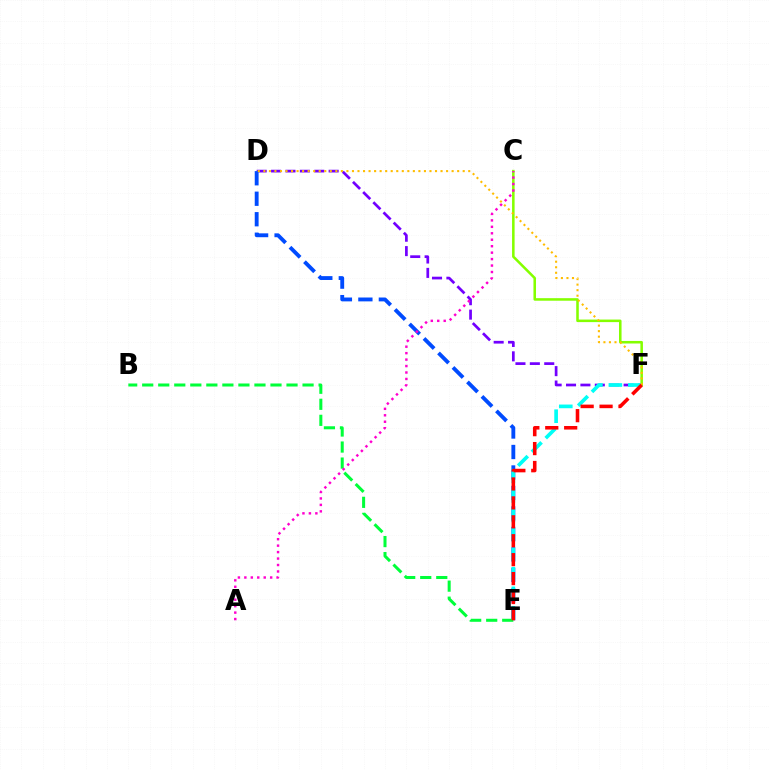{('C', 'F'): [{'color': '#84ff00', 'line_style': 'solid', 'thickness': 1.83}], ('D', 'F'): [{'color': '#7200ff', 'line_style': 'dashed', 'thickness': 1.96}, {'color': '#ffbd00', 'line_style': 'dotted', 'thickness': 1.5}], ('D', 'E'): [{'color': '#004bff', 'line_style': 'dashed', 'thickness': 2.78}], ('B', 'E'): [{'color': '#00ff39', 'line_style': 'dashed', 'thickness': 2.18}], ('A', 'C'): [{'color': '#ff00cf', 'line_style': 'dotted', 'thickness': 1.75}], ('E', 'F'): [{'color': '#00fff6', 'line_style': 'dashed', 'thickness': 2.65}, {'color': '#ff0000', 'line_style': 'dashed', 'thickness': 2.57}]}